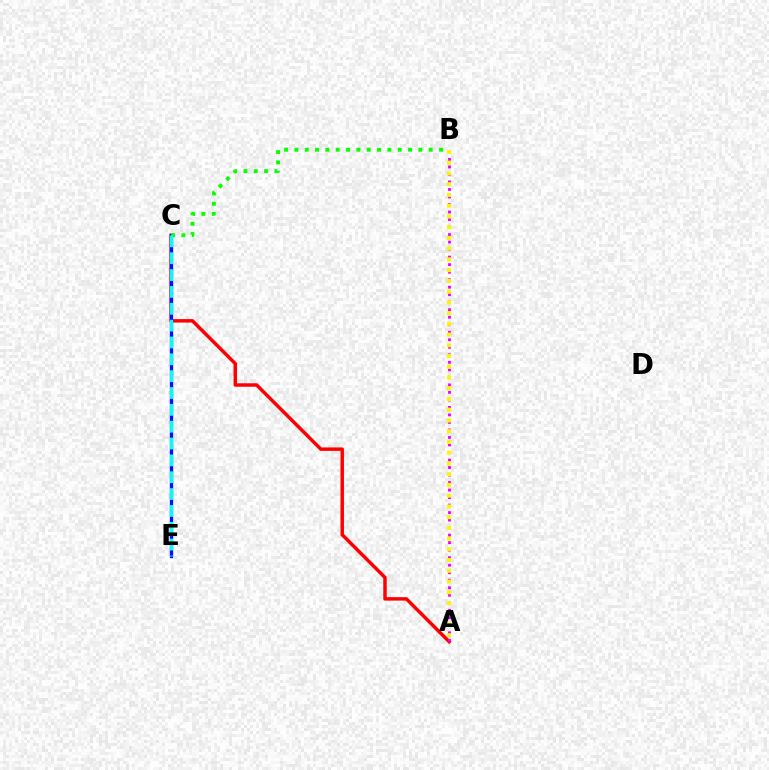{('A', 'C'): [{'color': '#ff0000', 'line_style': 'solid', 'thickness': 2.5}], ('C', 'E'): [{'color': '#0010ff', 'line_style': 'solid', 'thickness': 2.37}, {'color': '#00fff6', 'line_style': 'dashed', 'thickness': 2.29}], ('B', 'C'): [{'color': '#08ff00', 'line_style': 'dotted', 'thickness': 2.81}], ('A', 'B'): [{'color': '#ee00ff', 'line_style': 'dotted', 'thickness': 2.04}, {'color': '#fcf500', 'line_style': 'dotted', 'thickness': 2.92}]}